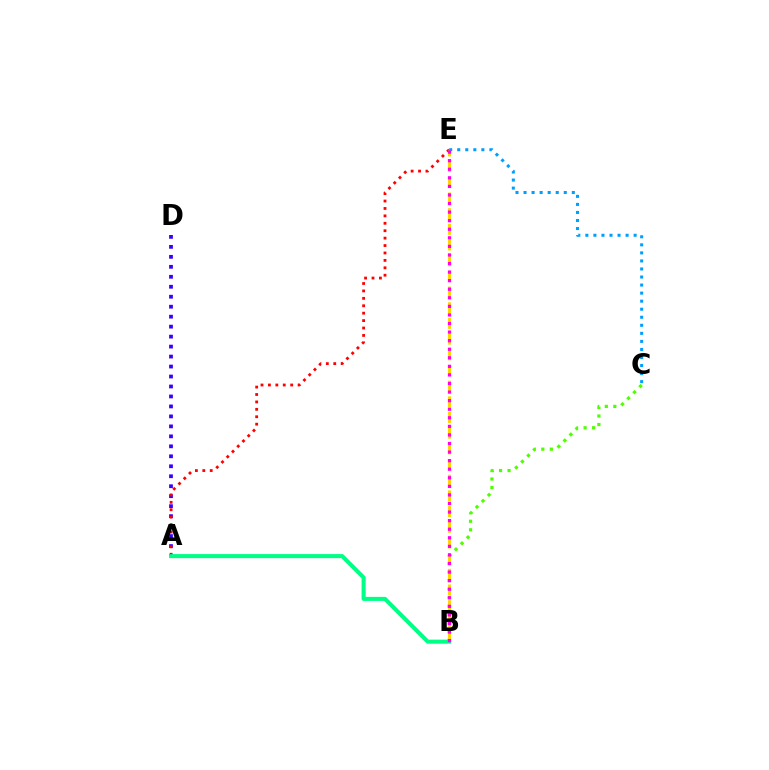{('B', 'C'): [{'color': '#4fff00', 'line_style': 'dotted', 'thickness': 2.32}], ('A', 'D'): [{'color': '#3700ff', 'line_style': 'dotted', 'thickness': 2.71}], ('A', 'E'): [{'color': '#ff0000', 'line_style': 'dotted', 'thickness': 2.02}], ('B', 'E'): [{'color': '#ffd500', 'line_style': 'dashed', 'thickness': 2.13}, {'color': '#ff00ed', 'line_style': 'dotted', 'thickness': 2.33}], ('A', 'B'): [{'color': '#00ff86', 'line_style': 'solid', 'thickness': 2.92}], ('C', 'E'): [{'color': '#009eff', 'line_style': 'dotted', 'thickness': 2.19}]}